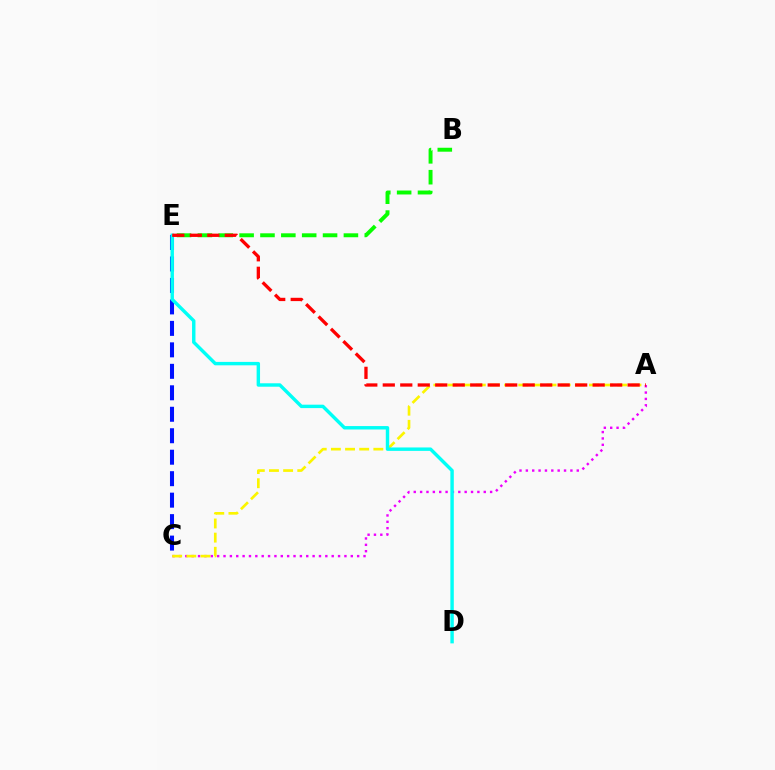{('C', 'E'): [{'color': '#0010ff', 'line_style': 'dashed', 'thickness': 2.92}], ('B', 'E'): [{'color': '#08ff00', 'line_style': 'dashed', 'thickness': 2.83}], ('A', 'C'): [{'color': '#ee00ff', 'line_style': 'dotted', 'thickness': 1.73}, {'color': '#fcf500', 'line_style': 'dashed', 'thickness': 1.92}], ('D', 'E'): [{'color': '#00fff6', 'line_style': 'solid', 'thickness': 2.46}], ('A', 'E'): [{'color': '#ff0000', 'line_style': 'dashed', 'thickness': 2.38}]}